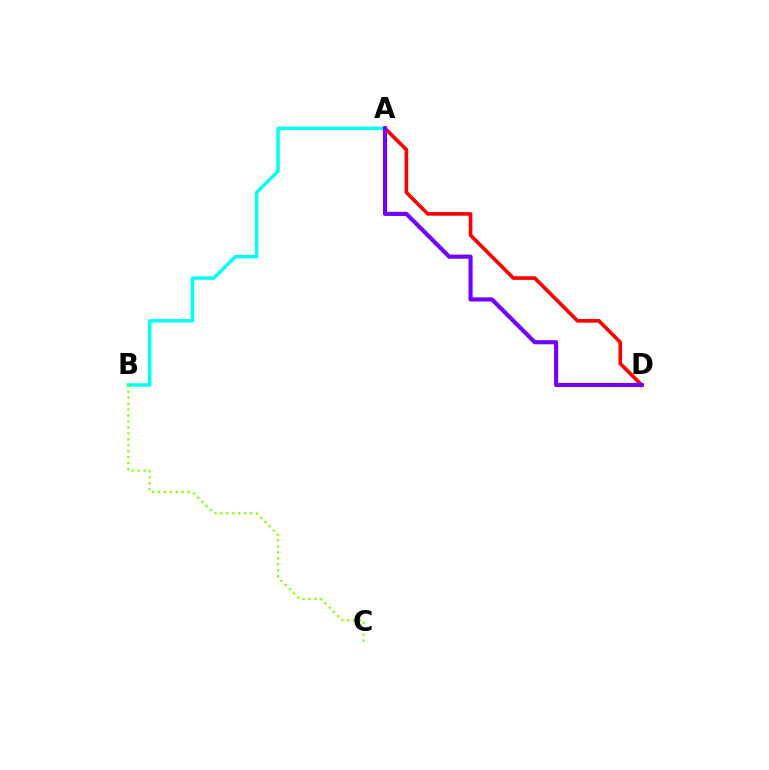{('A', 'D'): [{'color': '#ff0000', 'line_style': 'solid', 'thickness': 2.61}, {'color': '#7200ff', 'line_style': 'solid', 'thickness': 2.97}], ('A', 'B'): [{'color': '#00fff6', 'line_style': 'solid', 'thickness': 2.48}], ('B', 'C'): [{'color': '#84ff00', 'line_style': 'dotted', 'thickness': 1.62}]}